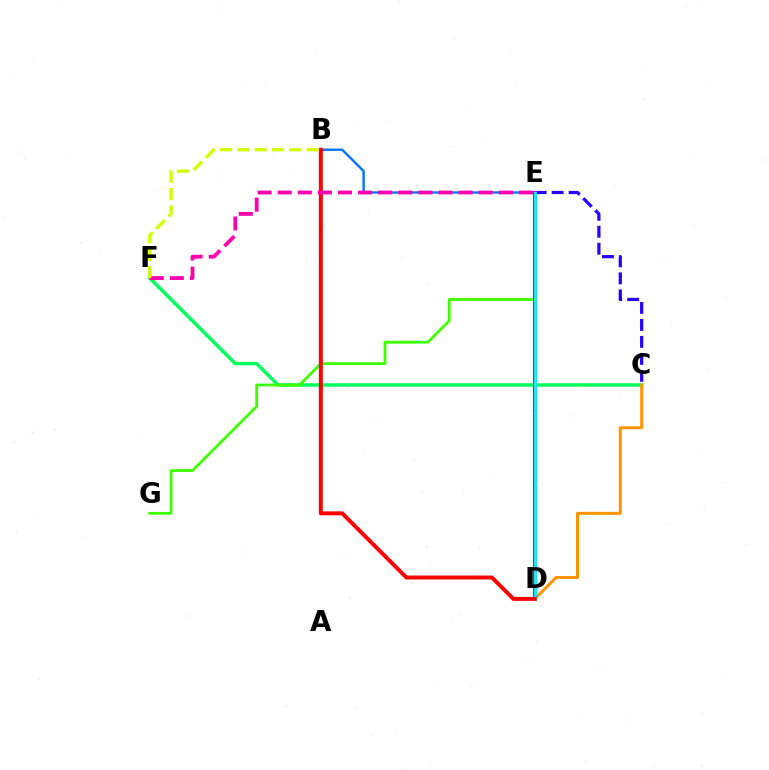{('C', 'F'): [{'color': '#00ff5c', 'line_style': 'solid', 'thickness': 2.5}], ('C', 'D'): [{'color': '#ff9400', 'line_style': 'solid', 'thickness': 2.15}], ('E', 'G'): [{'color': '#3dff00', 'line_style': 'solid', 'thickness': 2.01}], ('C', 'E'): [{'color': '#2500ff', 'line_style': 'dashed', 'thickness': 2.31}], ('D', 'E'): [{'color': '#b900ff', 'line_style': 'solid', 'thickness': 2.89}, {'color': '#00fff6', 'line_style': 'solid', 'thickness': 1.97}], ('B', 'E'): [{'color': '#0074ff', 'line_style': 'solid', 'thickness': 1.72}], ('B', 'D'): [{'color': '#ff0000', 'line_style': 'solid', 'thickness': 2.84}], ('E', 'F'): [{'color': '#ff00ac', 'line_style': 'dashed', 'thickness': 2.73}], ('B', 'F'): [{'color': '#d1ff00', 'line_style': 'dashed', 'thickness': 2.36}]}